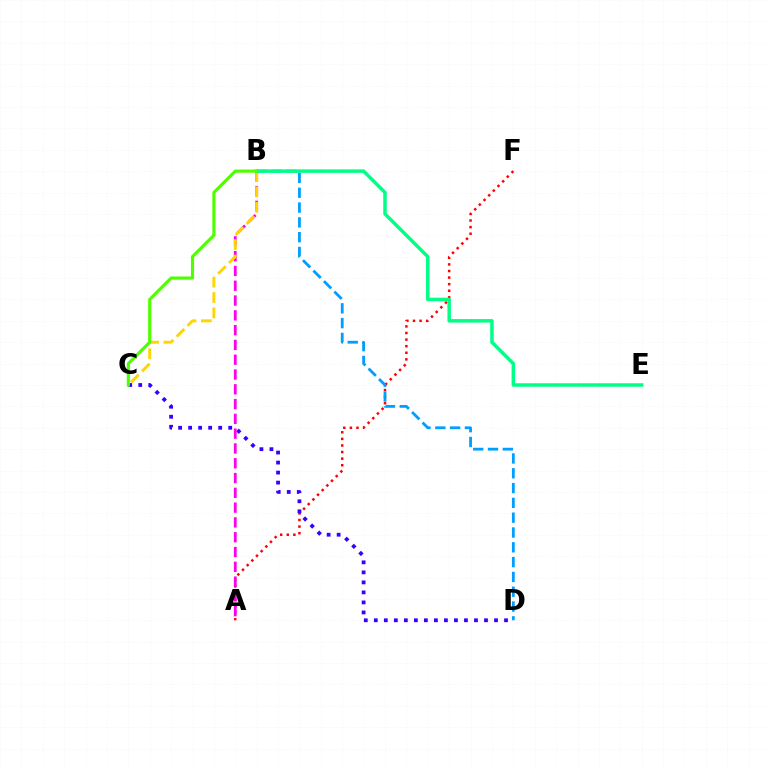{('A', 'F'): [{'color': '#ff0000', 'line_style': 'dotted', 'thickness': 1.79}], ('B', 'D'): [{'color': '#009eff', 'line_style': 'dashed', 'thickness': 2.01}], ('C', 'D'): [{'color': '#3700ff', 'line_style': 'dotted', 'thickness': 2.72}], ('A', 'B'): [{'color': '#ff00ed', 'line_style': 'dashed', 'thickness': 2.01}], ('B', 'C'): [{'color': '#ffd500', 'line_style': 'dashed', 'thickness': 2.09}, {'color': '#4fff00', 'line_style': 'solid', 'thickness': 2.27}], ('B', 'E'): [{'color': '#00ff86', 'line_style': 'solid', 'thickness': 2.51}]}